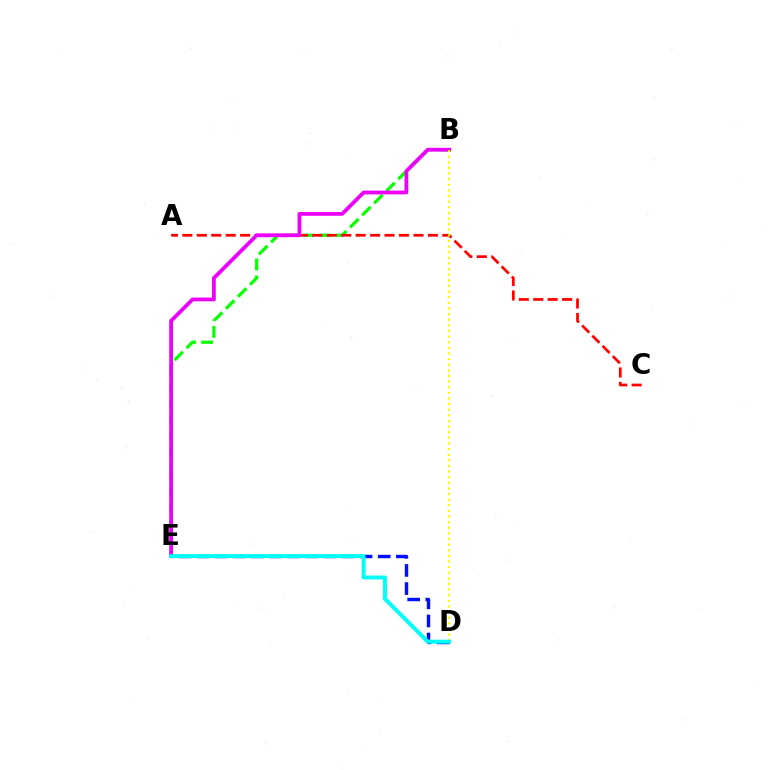{('B', 'E'): [{'color': '#08ff00', 'line_style': 'dashed', 'thickness': 2.32}, {'color': '#ee00ff', 'line_style': 'solid', 'thickness': 2.73}], ('A', 'C'): [{'color': '#ff0000', 'line_style': 'dashed', 'thickness': 1.96}], ('D', 'E'): [{'color': '#0010ff', 'line_style': 'dashed', 'thickness': 2.46}, {'color': '#00fff6', 'line_style': 'solid', 'thickness': 2.83}], ('B', 'D'): [{'color': '#fcf500', 'line_style': 'dotted', 'thickness': 1.53}]}